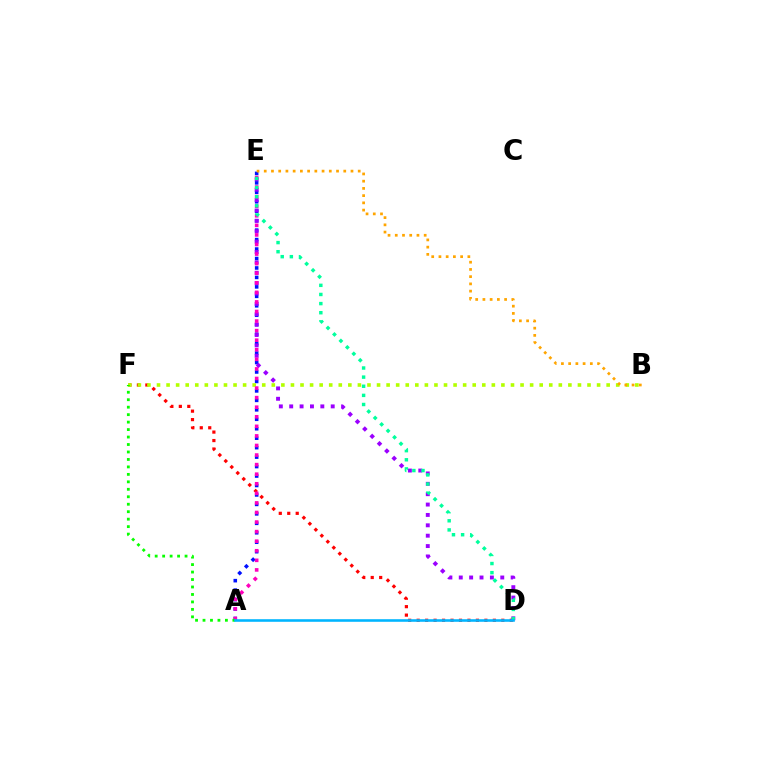{('A', 'E'): [{'color': '#0010ff', 'line_style': 'dotted', 'thickness': 2.57}, {'color': '#ff00bd', 'line_style': 'dotted', 'thickness': 2.6}], ('D', 'F'): [{'color': '#ff0000', 'line_style': 'dotted', 'thickness': 2.3}], ('B', 'F'): [{'color': '#b3ff00', 'line_style': 'dotted', 'thickness': 2.6}], ('B', 'E'): [{'color': '#ffa500', 'line_style': 'dotted', 'thickness': 1.96}], ('D', 'E'): [{'color': '#9b00ff', 'line_style': 'dotted', 'thickness': 2.82}, {'color': '#00ff9d', 'line_style': 'dotted', 'thickness': 2.48}], ('A', 'F'): [{'color': '#08ff00', 'line_style': 'dotted', 'thickness': 2.03}], ('A', 'D'): [{'color': '#00b5ff', 'line_style': 'solid', 'thickness': 1.86}]}